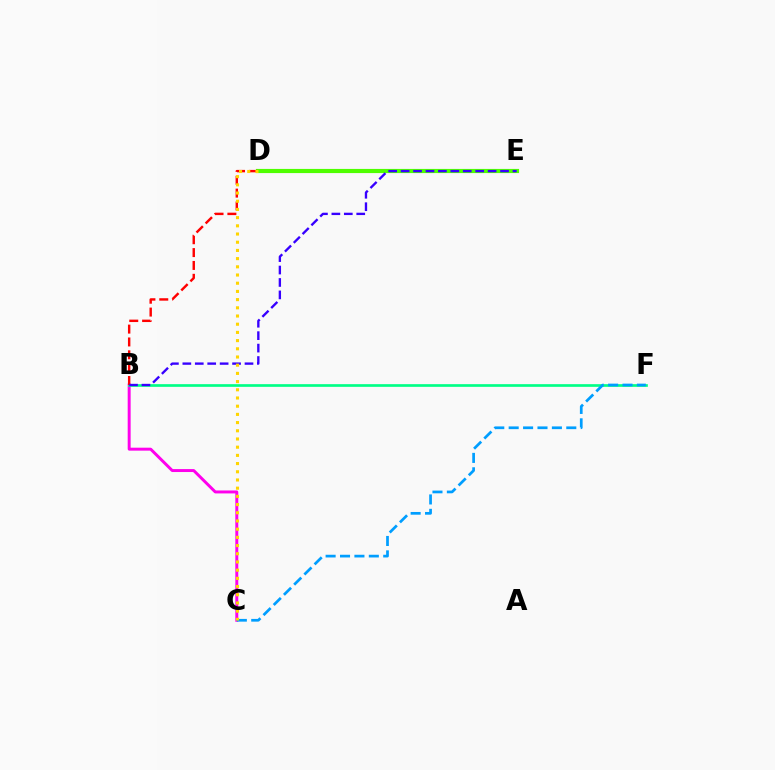{('B', 'C'): [{'color': '#ff00ed', 'line_style': 'solid', 'thickness': 2.13}], ('B', 'F'): [{'color': '#00ff86', 'line_style': 'solid', 'thickness': 1.93}], ('D', 'E'): [{'color': '#4fff00', 'line_style': 'solid', 'thickness': 2.99}], ('C', 'F'): [{'color': '#009eff', 'line_style': 'dashed', 'thickness': 1.96}], ('B', 'D'): [{'color': '#ff0000', 'line_style': 'dashed', 'thickness': 1.75}], ('B', 'E'): [{'color': '#3700ff', 'line_style': 'dashed', 'thickness': 1.69}], ('C', 'D'): [{'color': '#ffd500', 'line_style': 'dotted', 'thickness': 2.23}]}